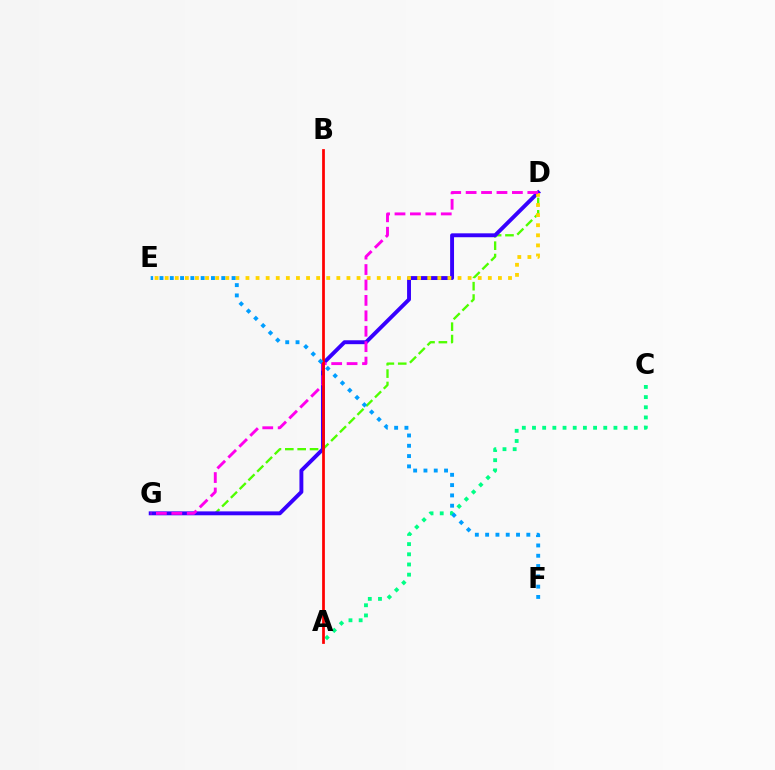{('D', 'G'): [{'color': '#4fff00', 'line_style': 'dashed', 'thickness': 1.68}, {'color': '#3700ff', 'line_style': 'solid', 'thickness': 2.81}, {'color': '#ff00ed', 'line_style': 'dashed', 'thickness': 2.09}], ('A', 'C'): [{'color': '#00ff86', 'line_style': 'dotted', 'thickness': 2.77}], ('D', 'E'): [{'color': '#ffd500', 'line_style': 'dotted', 'thickness': 2.74}], ('A', 'B'): [{'color': '#ff0000', 'line_style': 'solid', 'thickness': 1.97}], ('E', 'F'): [{'color': '#009eff', 'line_style': 'dotted', 'thickness': 2.8}]}